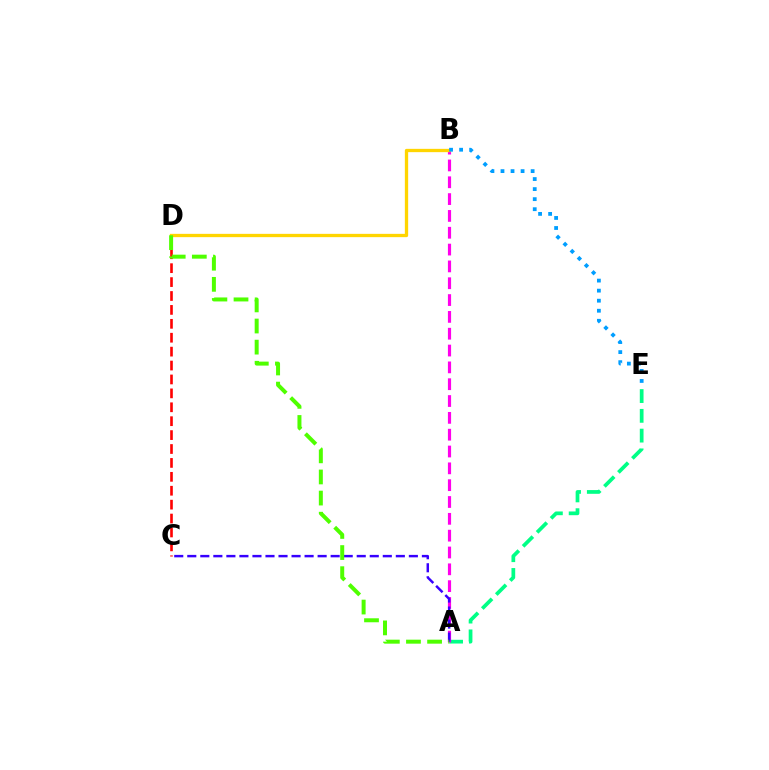{('C', 'D'): [{'color': '#ff0000', 'line_style': 'dashed', 'thickness': 1.89}], ('A', 'E'): [{'color': '#00ff86', 'line_style': 'dashed', 'thickness': 2.69}], ('A', 'B'): [{'color': '#ff00ed', 'line_style': 'dashed', 'thickness': 2.29}], ('B', 'D'): [{'color': '#ffd500', 'line_style': 'solid', 'thickness': 2.38}], ('B', 'E'): [{'color': '#009eff', 'line_style': 'dotted', 'thickness': 2.73}], ('A', 'C'): [{'color': '#3700ff', 'line_style': 'dashed', 'thickness': 1.77}], ('A', 'D'): [{'color': '#4fff00', 'line_style': 'dashed', 'thickness': 2.87}]}